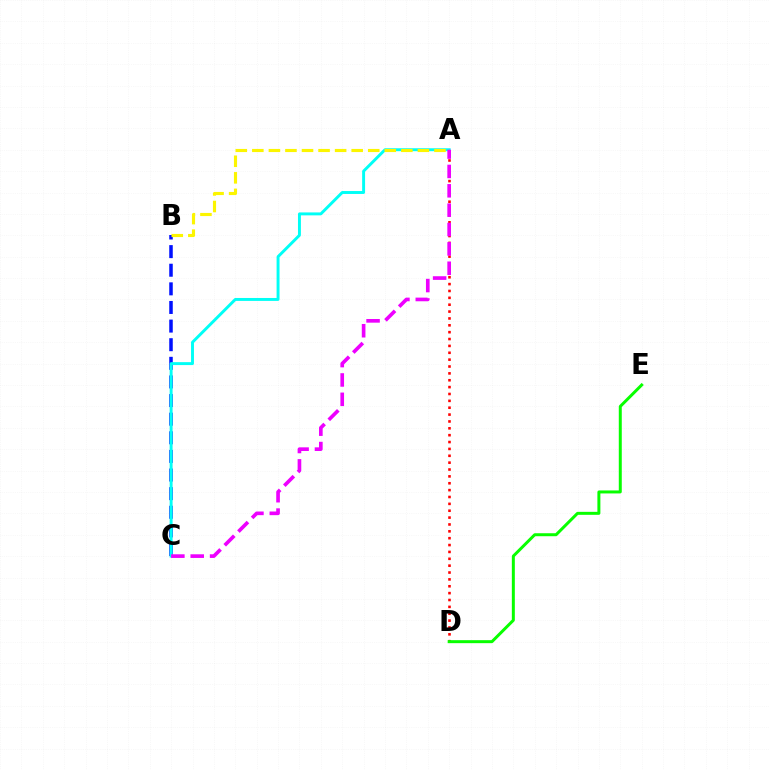{('B', 'C'): [{'color': '#0010ff', 'line_style': 'dashed', 'thickness': 2.53}], ('A', 'D'): [{'color': '#ff0000', 'line_style': 'dotted', 'thickness': 1.87}], ('A', 'C'): [{'color': '#00fff6', 'line_style': 'solid', 'thickness': 2.11}, {'color': '#ee00ff', 'line_style': 'dashed', 'thickness': 2.63}], ('A', 'B'): [{'color': '#fcf500', 'line_style': 'dashed', 'thickness': 2.25}], ('D', 'E'): [{'color': '#08ff00', 'line_style': 'solid', 'thickness': 2.15}]}